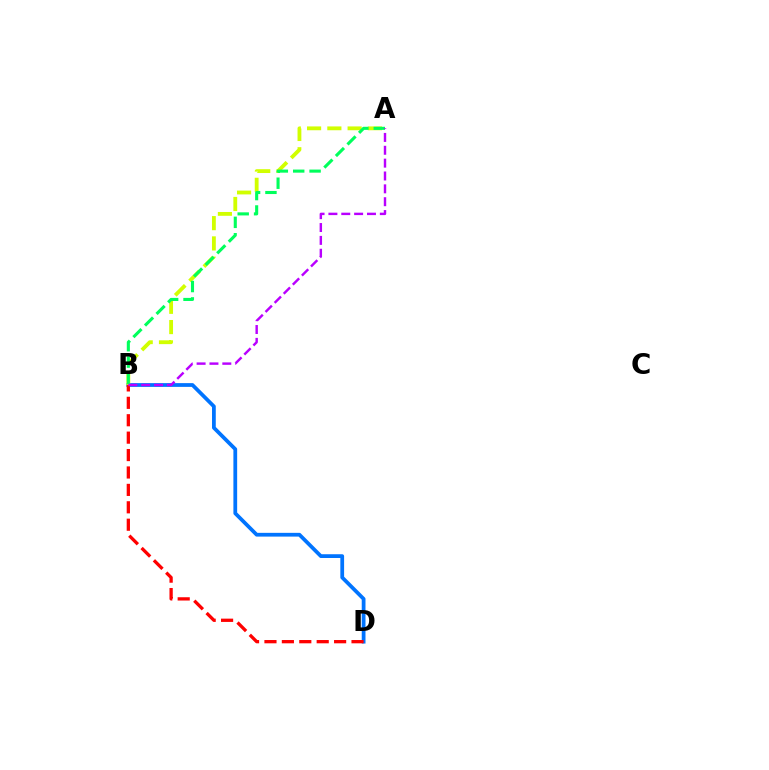{('B', 'D'): [{'color': '#0074ff', 'line_style': 'solid', 'thickness': 2.71}, {'color': '#ff0000', 'line_style': 'dashed', 'thickness': 2.37}], ('A', 'B'): [{'color': '#d1ff00', 'line_style': 'dashed', 'thickness': 2.75}, {'color': '#00ff5c', 'line_style': 'dashed', 'thickness': 2.23}, {'color': '#b900ff', 'line_style': 'dashed', 'thickness': 1.75}]}